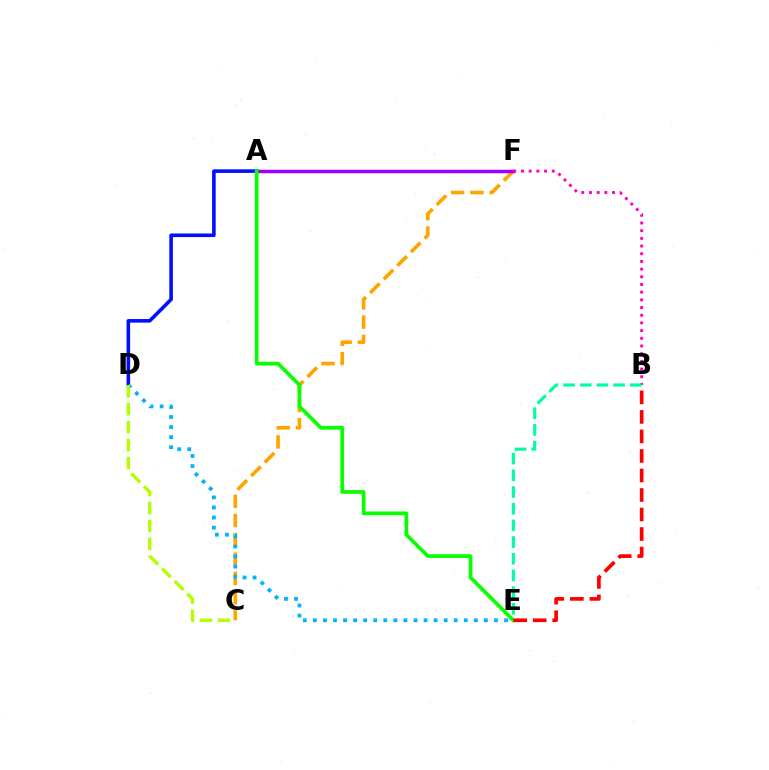{('C', 'F'): [{'color': '#ffa500', 'line_style': 'dashed', 'thickness': 2.62}], ('A', 'F'): [{'color': '#9b00ff', 'line_style': 'solid', 'thickness': 2.51}], ('A', 'D'): [{'color': '#0010ff', 'line_style': 'solid', 'thickness': 2.59}], ('A', 'E'): [{'color': '#08ff00', 'line_style': 'solid', 'thickness': 2.65}], ('D', 'E'): [{'color': '#00b5ff', 'line_style': 'dotted', 'thickness': 2.73}], ('B', 'F'): [{'color': '#ff00bd', 'line_style': 'dotted', 'thickness': 2.09}], ('B', 'E'): [{'color': '#00ff9d', 'line_style': 'dashed', 'thickness': 2.27}, {'color': '#ff0000', 'line_style': 'dashed', 'thickness': 2.65}], ('C', 'D'): [{'color': '#b3ff00', 'line_style': 'dashed', 'thickness': 2.44}]}